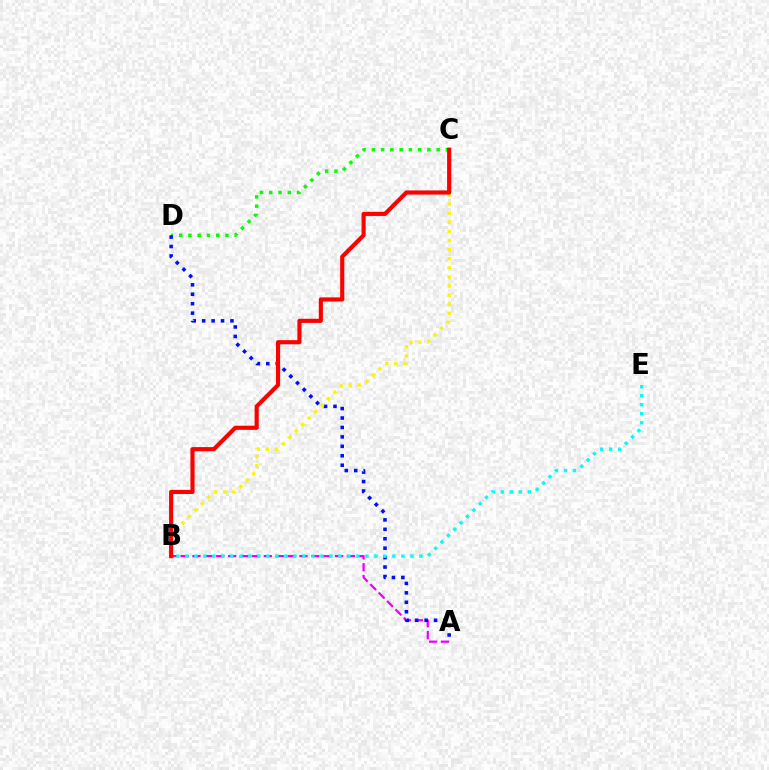{('C', 'D'): [{'color': '#08ff00', 'line_style': 'dotted', 'thickness': 2.51}], ('A', 'B'): [{'color': '#ee00ff', 'line_style': 'dashed', 'thickness': 1.61}], ('A', 'D'): [{'color': '#0010ff', 'line_style': 'dotted', 'thickness': 2.56}], ('B', 'C'): [{'color': '#fcf500', 'line_style': 'dotted', 'thickness': 2.47}, {'color': '#ff0000', 'line_style': 'solid', 'thickness': 2.97}], ('B', 'E'): [{'color': '#00fff6', 'line_style': 'dotted', 'thickness': 2.45}]}